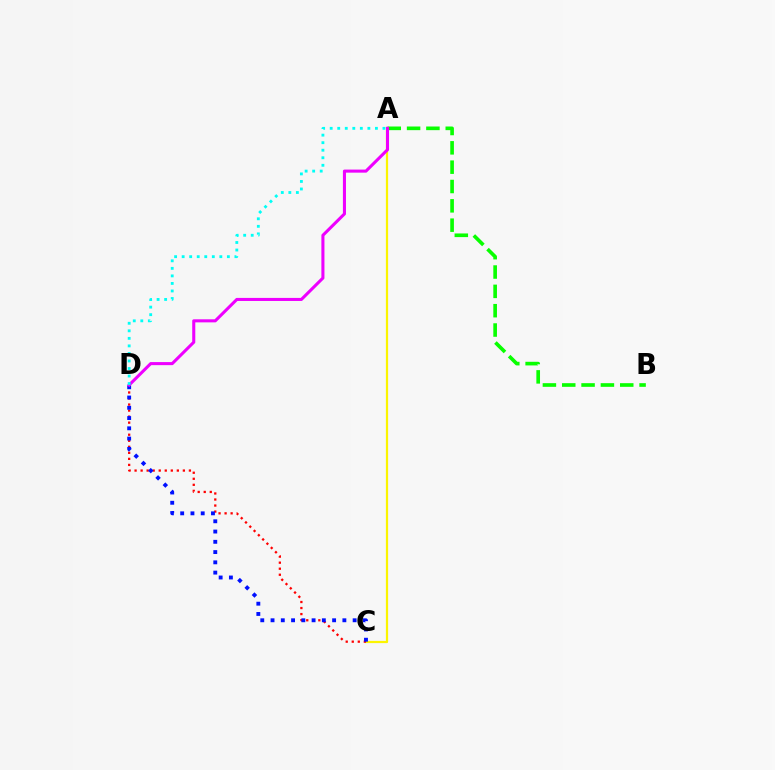{('A', 'C'): [{'color': '#fcf500', 'line_style': 'solid', 'thickness': 1.6}], ('C', 'D'): [{'color': '#ff0000', 'line_style': 'dotted', 'thickness': 1.64}, {'color': '#0010ff', 'line_style': 'dotted', 'thickness': 2.79}], ('A', 'B'): [{'color': '#08ff00', 'line_style': 'dashed', 'thickness': 2.63}], ('A', 'D'): [{'color': '#ee00ff', 'line_style': 'solid', 'thickness': 2.21}, {'color': '#00fff6', 'line_style': 'dotted', 'thickness': 2.05}]}